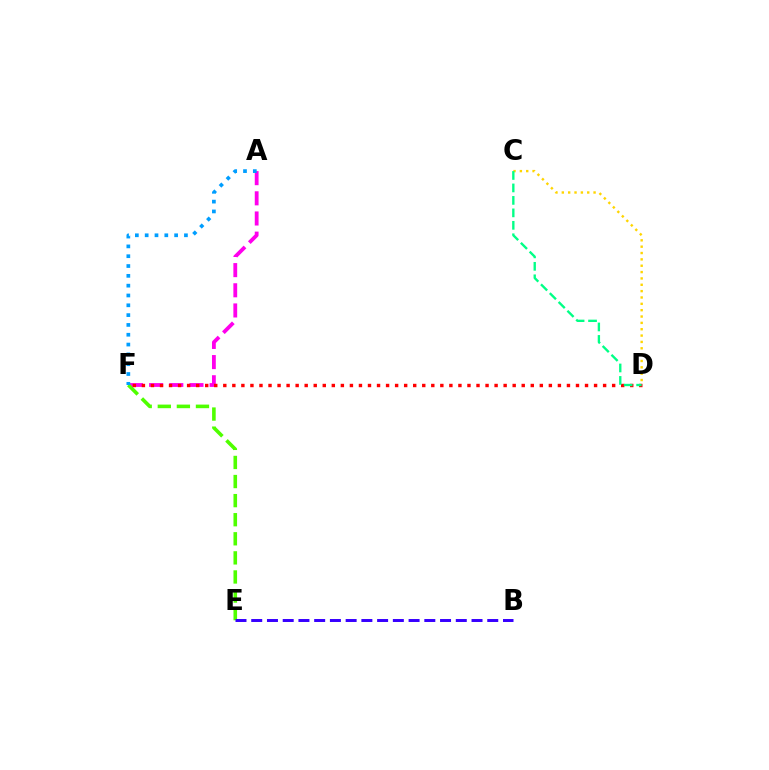{('A', 'F'): [{'color': '#ff00ed', 'line_style': 'dashed', 'thickness': 2.74}, {'color': '#009eff', 'line_style': 'dotted', 'thickness': 2.67}], ('E', 'F'): [{'color': '#4fff00', 'line_style': 'dashed', 'thickness': 2.59}], ('D', 'F'): [{'color': '#ff0000', 'line_style': 'dotted', 'thickness': 2.46}], ('B', 'E'): [{'color': '#3700ff', 'line_style': 'dashed', 'thickness': 2.14}], ('C', 'D'): [{'color': '#ffd500', 'line_style': 'dotted', 'thickness': 1.73}, {'color': '#00ff86', 'line_style': 'dashed', 'thickness': 1.69}]}